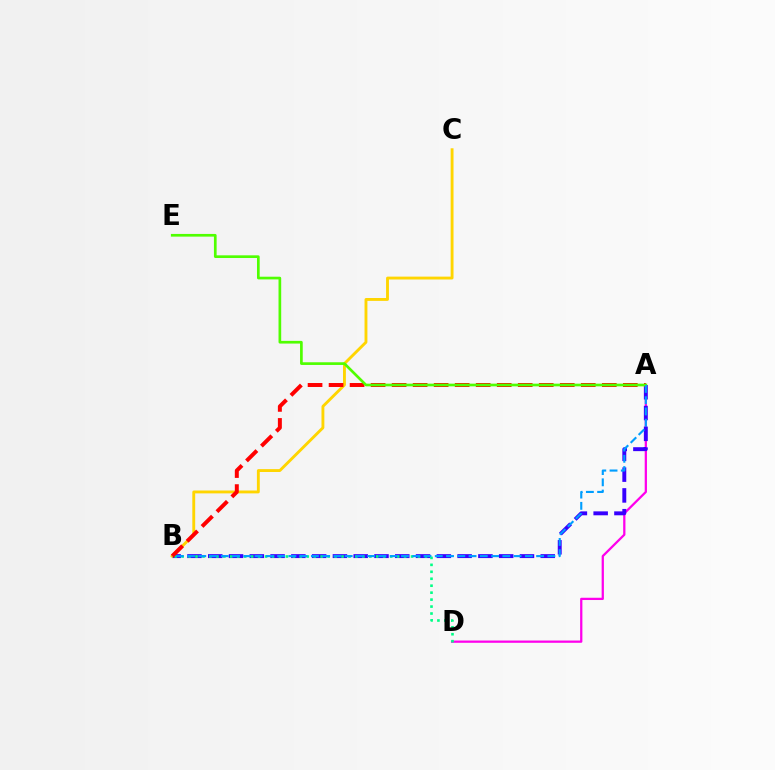{('A', 'D'): [{'color': '#ff00ed', 'line_style': 'solid', 'thickness': 1.63}], ('A', 'B'): [{'color': '#3700ff', 'line_style': 'dashed', 'thickness': 2.82}, {'color': '#ff0000', 'line_style': 'dashed', 'thickness': 2.86}, {'color': '#009eff', 'line_style': 'dashed', 'thickness': 1.53}], ('B', 'C'): [{'color': '#ffd500', 'line_style': 'solid', 'thickness': 2.07}], ('B', 'D'): [{'color': '#00ff86', 'line_style': 'dotted', 'thickness': 1.89}], ('A', 'E'): [{'color': '#4fff00', 'line_style': 'solid', 'thickness': 1.93}]}